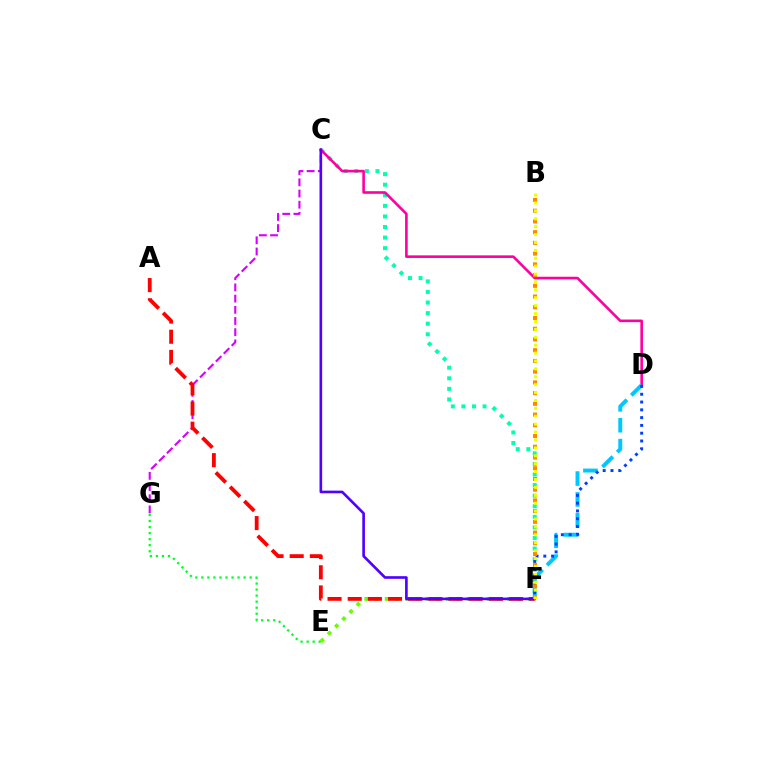{('C', 'F'): [{'color': '#00ffaf', 'line_style': 'dotted', 'thickness': 2.87}, {'color': '#4f00ff', 'line_style': 'solid', 'thickness': 1.9}], ('E', 'G'): [{'color': '#00ff27', 'line_style': 'dotted', 'thickness': 1.64}], ('E', 'F'): [{'color': '#66ff00', 'line_style': 'dotted', 'thickness': 2.77}], ('C', 'G'): [{'color': '#d600ff', 'line_style': 'dashed', 'thickness': 1.52}], ('C', 'D'): [{'color': '#ff00a0', 'line_style': 'solid', 'thickness': 1.88}], ('A', 'F'): [{'color': '#ff0000', 'line_style': 'dashed', 'thickness': 2.74}], ('D', 'F'): [{'color': '#00c7ff', 'line_style': 'dashed', 'thickness': 2.84}, {'color': '#003fff', 'line_style': 'dotted', 'thickness': 2.12}], ('B', 'F'): [{'color': '#ff8800', 'line_style': 'dotted', 'thickness': 2.92}, {'color': '#eeff00', 'line_style': 'dotted', 'thickness': 2.15}]}